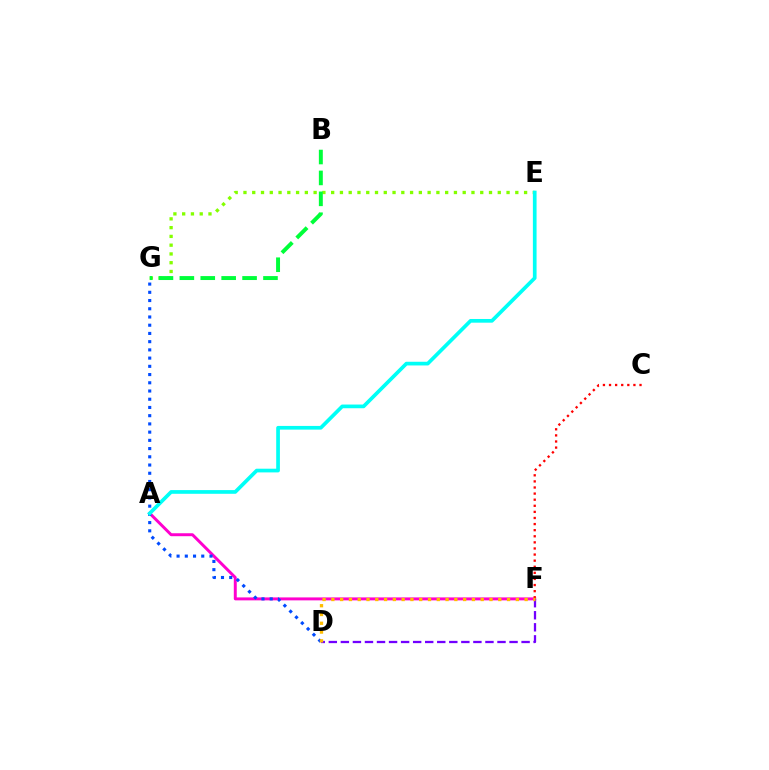{('A', 'F'): [{'color': '#ff00cf', 'line_style': 'solid', 'thickness': 2.13}], ('D', 'G'): [{'color': '#004bff', 'line_style': 'dotted', 'thickness': 2.23}], ('E', 'G'): [{'color': '#84ff00', 'line_style': 'dotted', 'thickness': 2.38}], ('A', 'E'): [{'color': '#00fff6', 'line_style': 'solid', 'thickness': 2.66}], ('D', 'F'): [{'color': '#7200ff', 'line_style': 'dashed', 'thickness': 1.64}, {'color': '#ffbd00', 'line_style': 'dotted', 'thickness': 2.39}], ('C', 'F'): [{'color': '#ff0000', 'line_style': 'dotted', 'thickness': 1.66}], ('B', 'G'): [{'color': '#00ff39', 'line_style': 'dashed', 'thickness': 2.84}]}